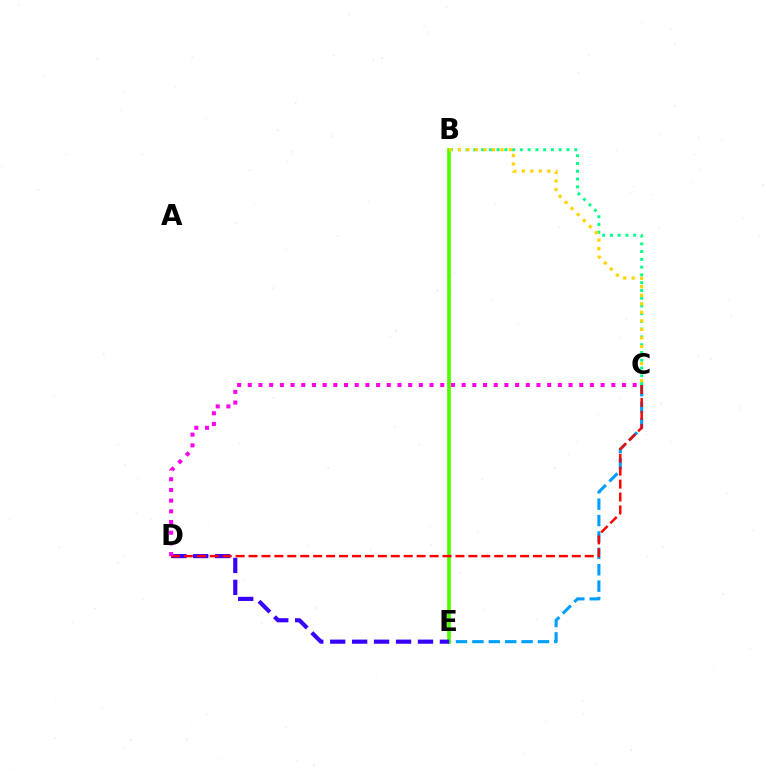{('B', 'C'): [{'color': '#00ff86', 'line_style': 'dotted', 'thickness': 2.11}, {'color': '#ffd500', 'line_style': 'dotted', 'thickness': 2.32}], ('C', 'E'): [{'color': '#009eff', 'line_style': 'dashed', 'thickness': 2.23}], ('B', 'E'): [{'color': '#4fff00', 'line_style': 'solid', 'thickness': 2.64}], ('D', 'E'): [{'color': '#3700ff', 'line_style': 'dashed', 'thickness': 2.98}], ('C', 'D'): [{'color': '#ff0000', 'line_style': 'dashed', 'thickness': 1.76}, {'color': '#ff00ed', 'line_style': 'dotted', 'thickness': 2.91}]}